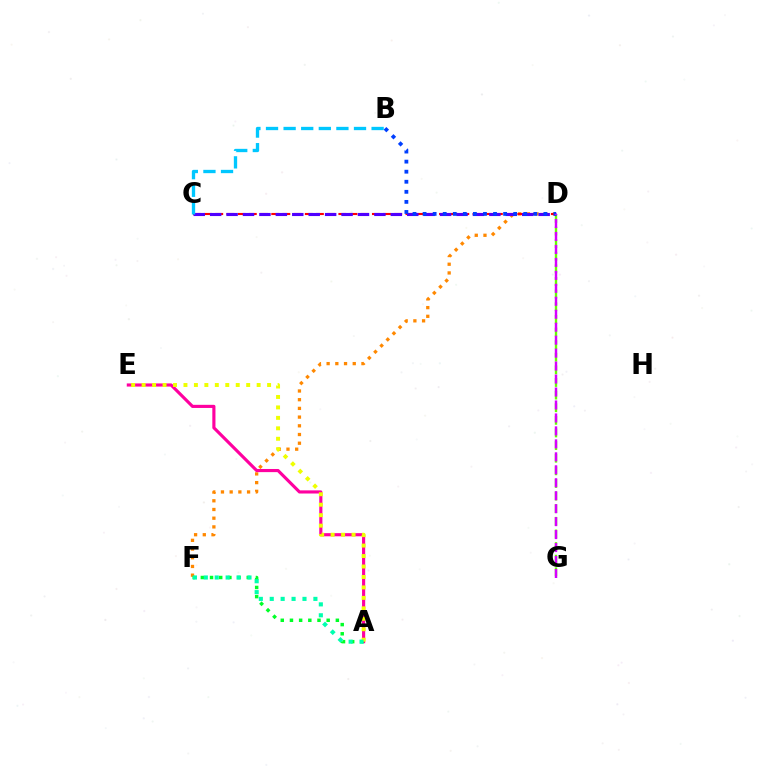{('D', 'F'): [{'color': '#ff8800', 'line_style': 'dotted', 'thickness': 2.37}], ('C', 'D'): [{'color': '#ff0000', 'line_style': 'dashed', 'thickness': 1.52}, {'color': '#4f00ff', 'line_style': 'dashed', 'thickness': 2.23}], ('D', 'G'): [{'color': '#66ff00', 'line_style': 'dashed', 'thickness': 1.71}, {'color': '#d600ff', 'line_style': 'dashed', 'thickness': 1.76}], ('A', 'E'): [{'color': '#ff00a0', 'line_style': 'solid', 'thickness': 2.26}, {'color': '#eeff00', 'line_style': 'dotted', 'thickness': 2.84}], ('A', 'F'): [{'color': '#00ff27', 'line_style': 'dotted', 'thickness': 2.49}, {'color': '#00ffaf', 'line_style': 'dotted', 'thickness': 2.97}], ('B', 'D'): [{'color': '#003fff', 'line_style': 'dotted', 'thickness': 2.73}], ('B', 'C'): [{'color': '#00c7ff', 'line_style': 'dashed', 'thickness': 2.39}]}